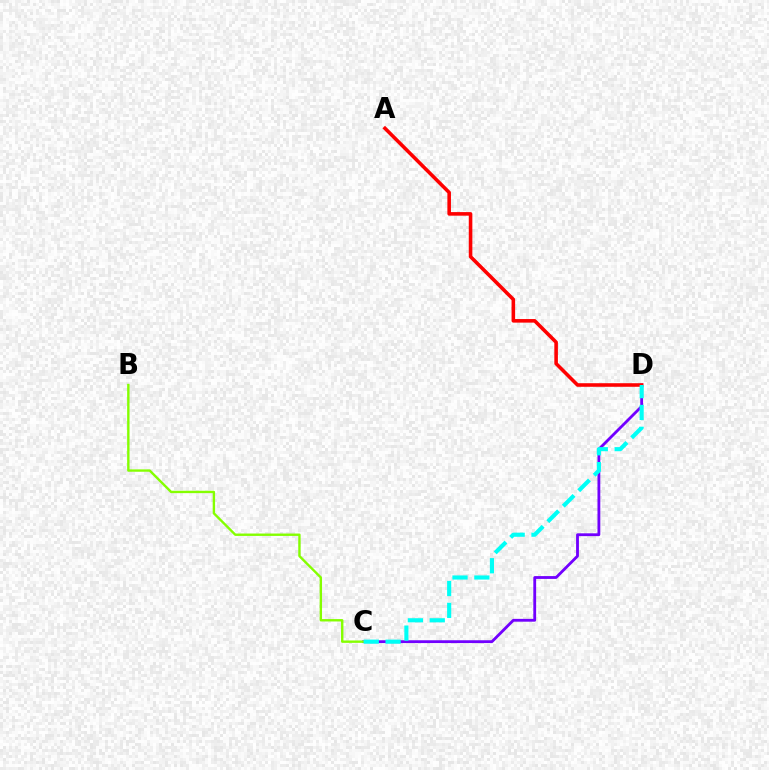{('C', 'D'): [{'color': '#7200ff', 'line_style': 'solid', 'thickness': 2.03}, {'color': '#00fff6', 'line_style': 'dashed', 'thickness': 2.97}], ('A', 'D'): [{'color': '#ff0000', 'line_style': 'solid', 'thickness': 2.57}], ('B', 'C'): [{'color': '#84ff00', 'line_style': 'solid', 'thickness': 1.72}]}